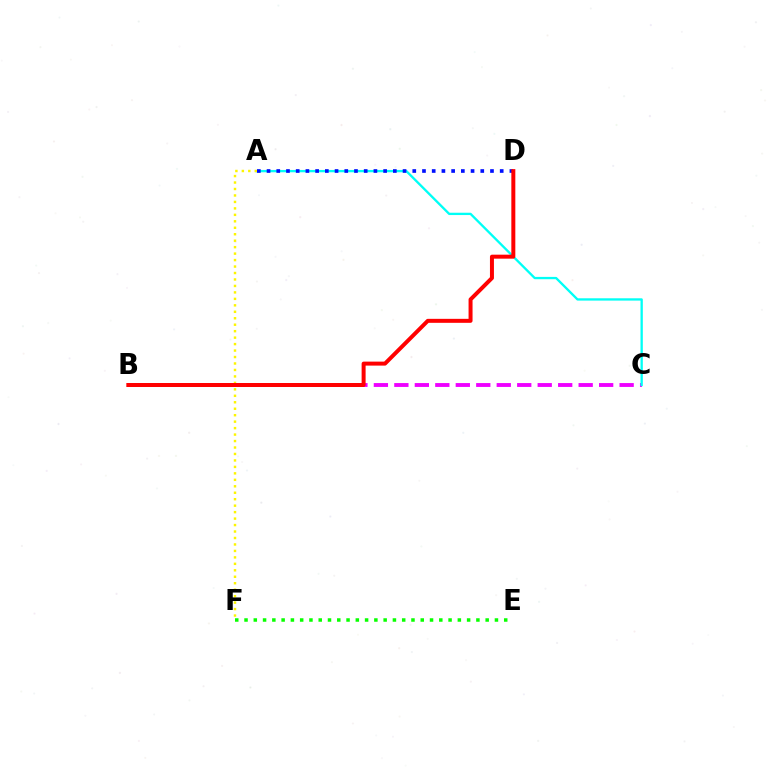{('B', 'C'): [{'color': '#ee00ff', 'line_style': 'dashed', 'thickness': 2.78}], ('A', 'C'): [{'color': '#00fff6', 'line_style': 'solid', 'thickness': 1.67}], ('E', 'F'): [{'color': '#08ff00', 'line_style': 'dotted', 'thickness': 2.52}], ('A', 'F'): [{'color': '#fcf500', 'line_style': 'dotted', 'thickness': 1.76}], ('A', 'D'): [{'color': '#0010ff', 'line_style': 'dotted', 'thickness': 2.64}], ('B', 'D'): [{'color': '#ff0000', 'line_style': 'solid', 'thickness': 2.87}]}